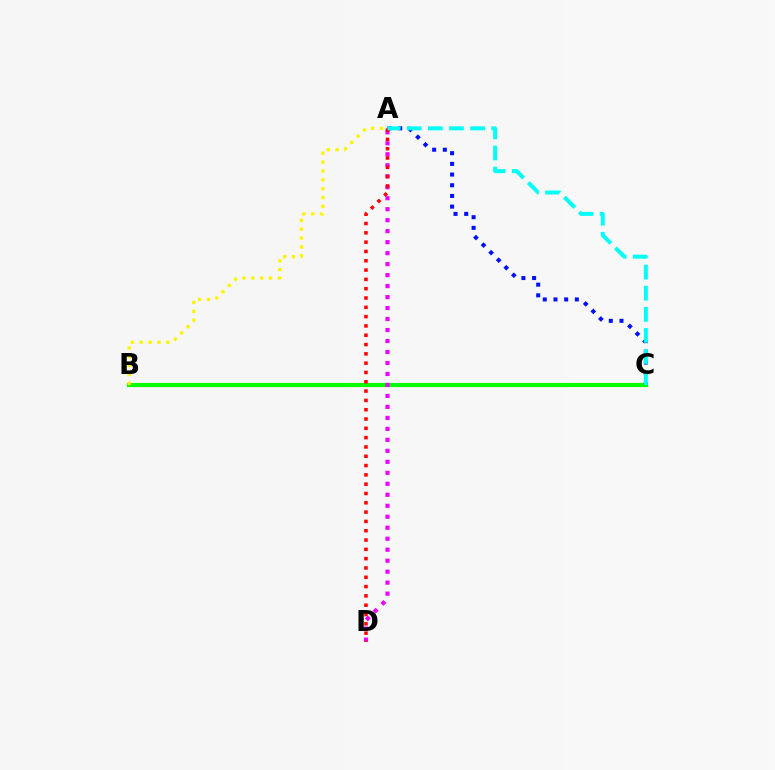{('B', 'C'): [{'color': '#08ff00', 'line_style': 'solid', 'thickness': 3.0}], ('A', 'C'): [{'color': '#0010ff', 'line_style': 'dotted', 'thickness': 2.9}, {'color': '#00fff6', 'line_style': 'dashed', 'thickness': 2.87}], ('A', 'D'): [{'color': '#ee00ff', 'line_style': 'dotted', 'thickness': 2.98}, {'color': '#ff0000', 'line_style': 'dotted', 'thickness': 2.53}], ('A', 'B'): [{'color': '#fcf500', 'line_style': 'dotted', 'thickness': 2.41}]}